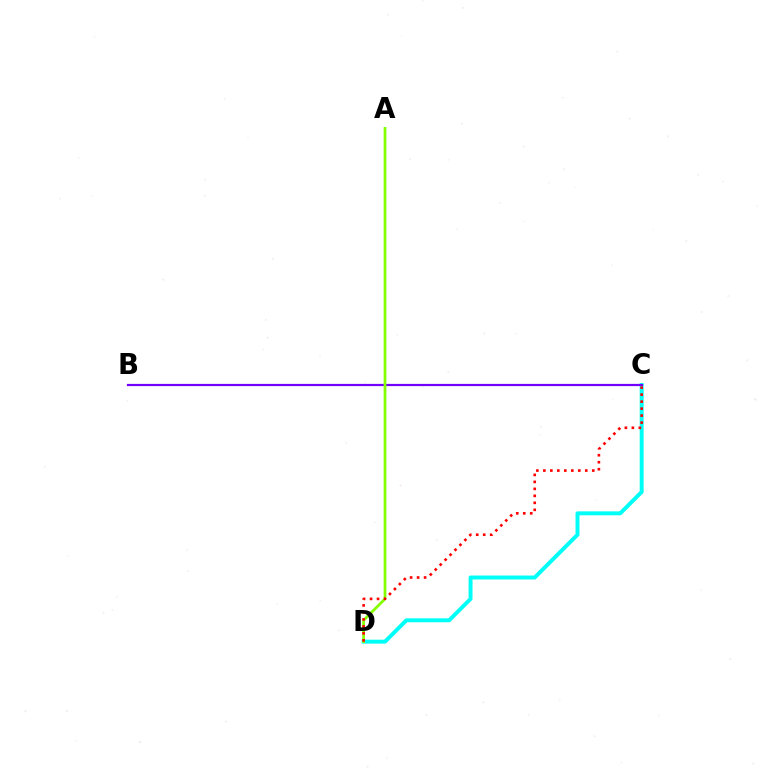{('C', 'D'): [{'color': '#00fff6', 'line_style': 'solid', 'thickness': 2.84}, {'color': '#ff0000', 'line_style': 'dotted', 'thickness': 1.9}], ('B', 'C'): [{'color': '#7200ff', 'line_style': 'solid', 'thickness': 1.6}], ('A', 'D'): [{'color': '#84ff00', 'line_style': 'solid', 'thickness': 1.97}]}